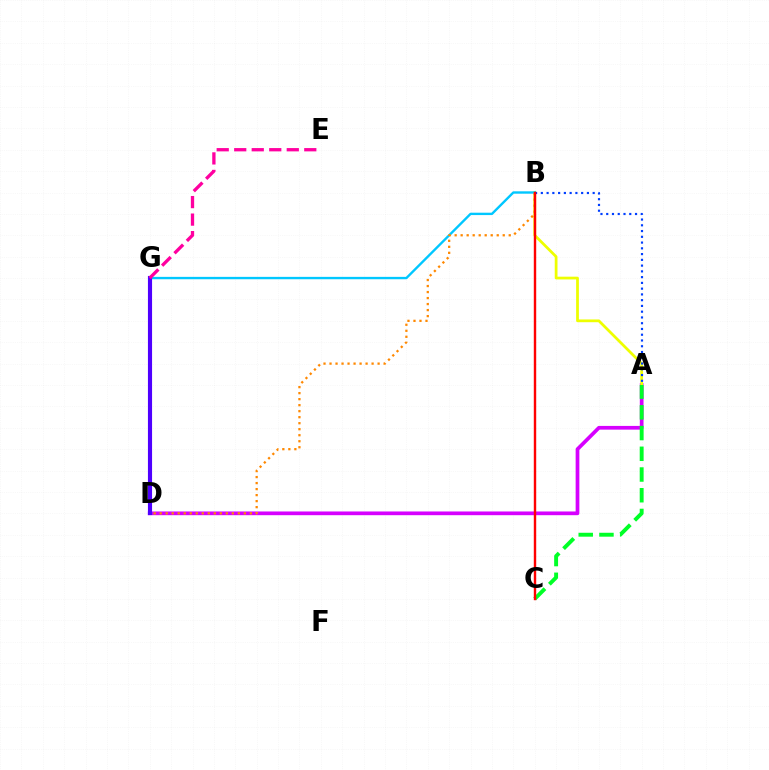{('A', 'D'): [{'color': '#d600ff', 'line_style': 'solid', 'thickness': 2.68}], ('A', 'B'): [{'color': '#eeff00', 'line_style': 'solid', 'thickness': 1.98}, {'color': '#003fff', 'line_style': 'dotted', 'thickness': 1.56}], ('D', 'G'): [{'color': '#00ffaf', 'line_style': 'solid', 'thickness': 2.82}, {'color': '#66ff00', 'line_style': 'dotted', 'thickness': 2.15}, {'color': '#4f00ff', 'line_style': 'solid', 'thickness': 2.98}], ('B', 'G'): [{'color': '#00c7ff', 'line_style': 'solid', 'thickness': 1.71}], ('A', 'C'): [{'color': '#00ff27', 'line_style': 'dashed', 'thickness': 2.82}], ('B', 'D'): [{'color': '#ff8800', 'line_style': 'dotted', 'thickness': 1.63}], ('B', 'C'): [{'color': '#ff0000', 'line_style': 'solid', 'thickness': 1.74}], ('E', 'G'): [{'color': '#ff00a0', 'line_style': 'dashed', 'thickness': 2.38}]}